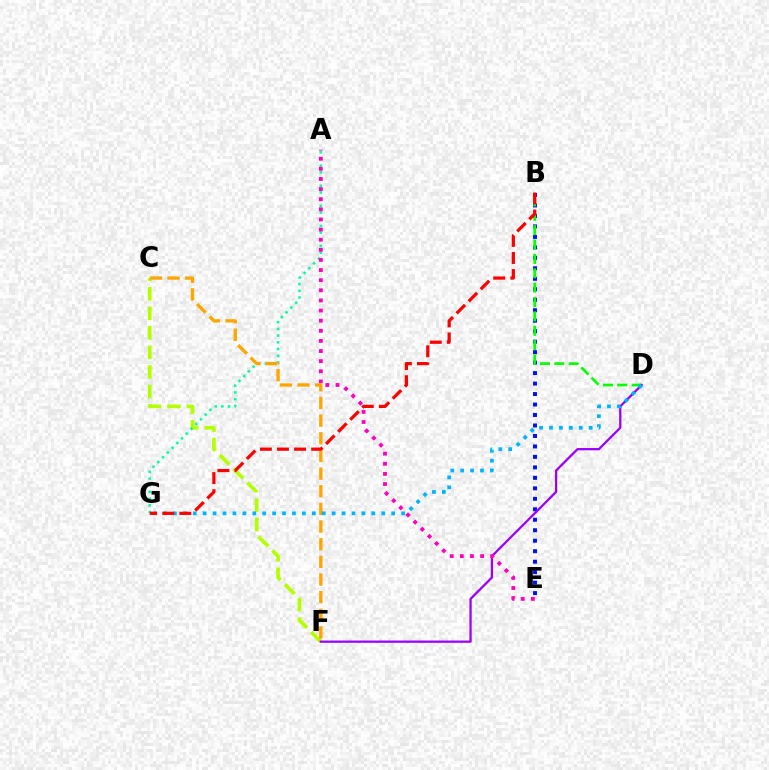{('B', 'E'): [{'color': '#0010ff', 'line_style': 'dotted', 'thickness': 2.85}], ('C', 'F'): [{'color': '#b3ff00', 'line_style': 'dashed', 'thickness': 2.66}, {'color': '#ffa500', 'line_style': 'dashed', 'thickness': 2.4}], ('A', 'G'): [{'color': '#00ff9d', 'line_style': 'dotted', 'thickness': 1.82}], ('B', 'D'): [{'color': '#08ff00', 'line_style': 'dashed', 'thickness': 1.95}], ('D', 'F'): [{'color': '#9b00ff', 'line_style': 'solid', 'thickness': 1.63}], ('A', 'E'): [{'color': '#ff00bd', 'line_style': 'dotted', 'thickness': 2.75}], ('D', 'G'): [{'color': '#00b5ff', 'line_style': 'dotted', 'thickness': 2.7}], ('B', 'G'): [{'color': '#ff0000', 'line_style': 'dashed', 'thickness': 2.32}]}